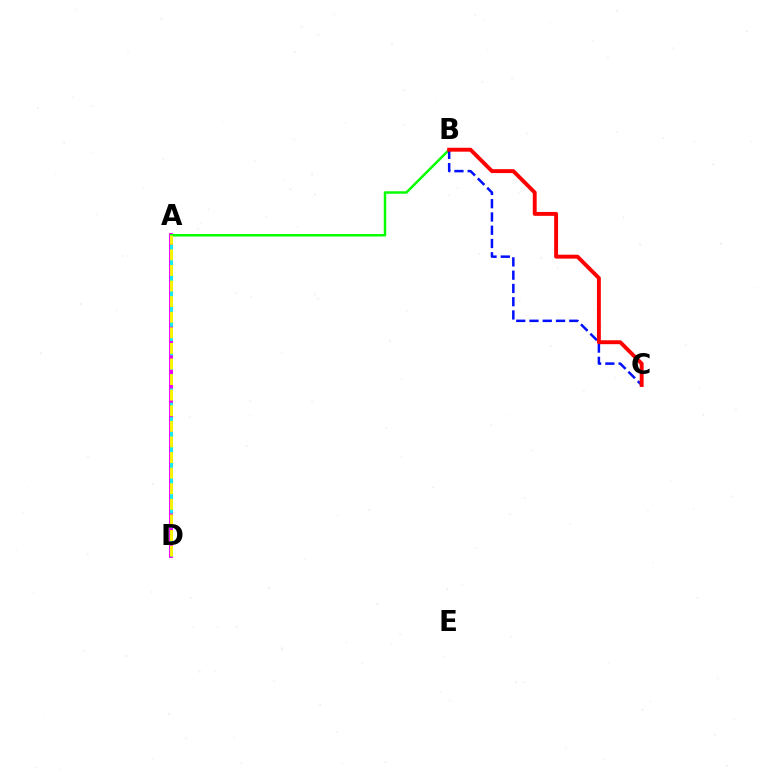{('A', 'D'): [{'color': '#ee00ff', 'line_style': 'solid', 'thickness': 2.82}, {'color': '#00fff6', 'line_style': 'dashed', 'thickness': 1.95}, {'color': '#fcf500', 'line_style': 'dashed', 'thickness': 2.12}], ('A', 'B'): [{'color': '#08ff00', 'line_style': 'solid', 'thickness': 1.8}], ('B', 'C'): [{'color': '#0010ff', 'line_style': 'dashed', 'thickness': 1.8}, {'color': '#ff0000', 'line_style': 'solid', 'thickness': 2.81}]}